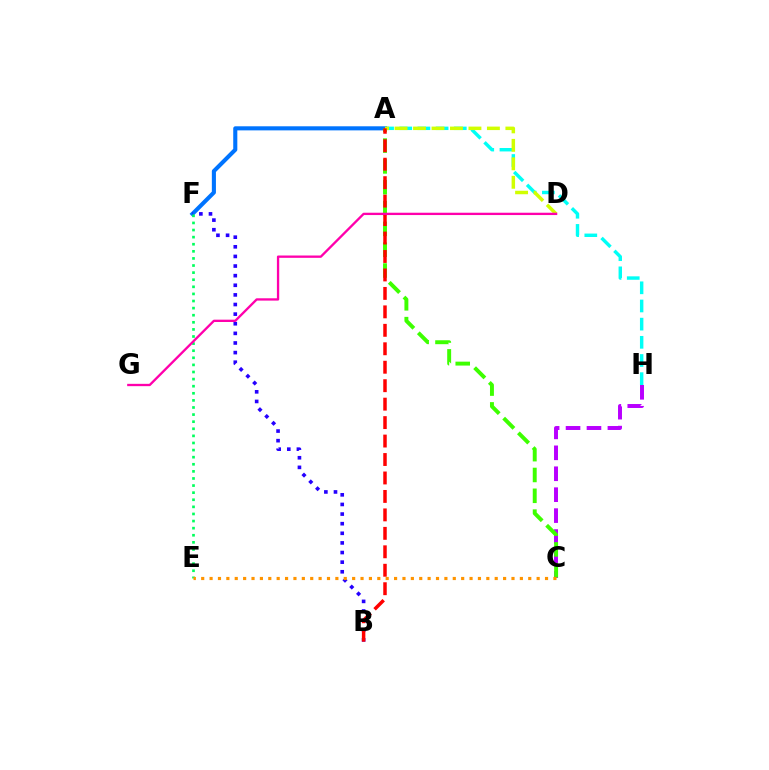{('A', 'H'): [{'color': '#00fff6', 'line_style': 'dashed', 'thickness': 2.47}], ('C', 'H'): [{'color': '#b900ff', 'line_style': 'dashed', 'thickness': 2.84}], ('A', 'F'): [{'color': '#0074ff', 'line_style': 'solid', 'thickness': 2.94}], ('A', 'C'): [{'color': '#3dff00', 'line_style': 'dashed', 'thickness': 2.83}], ('B', 'F'): [{'color': '#2500ff', 'line_style': 'dotted', 'thickness': 2.61}], ('A', 'D'): [{'color': '#d1ff00', 'line_style': 'dashed', 'thickness': 2.51}], ('A', 'B'): [{'color': '#ff0000', 'line_style': 'dashed', 'thickness': 2.51}], ('E', 'F'): [{'color': '#00ff5c', 'line_style': 'dotted', 'thickness': 1.93}], ('D', 'G'): [{'color': '#ff00ac', 'line_style': 'solid', 'thickness': 1.67}], ('C', 'E'): [{'color': '#ff9400', 'line_style': 'dotted', 'thickness': 2.28}]}